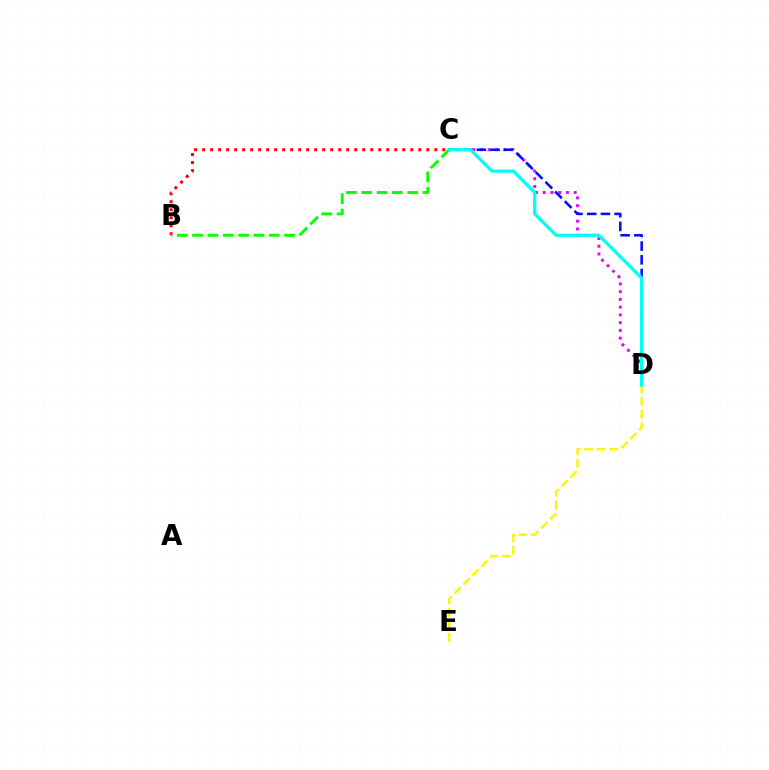{('C', 'D'): [{'color': '#ee00ff', 'line_style': 'dotted', 'thickness': 2.11}, {'color': '#0010ff', 'line_style': 'dashed', 'thickness': 1.86}, {'color': '#00fff6', 'line_style': 'solid', 'thickness': 2.34}], ('B', 'C'): [{'color': '#ff0000', 'line_style': 'dotted', 'thickness': 2.17}, {'color': '#08ff00', 'line_style': 'dashed', 'thickness': 2.08}], ('D', 'E'): [{'color': '#fcf500', 'line_style': 'dashed', 'thickness': 1.71}]}